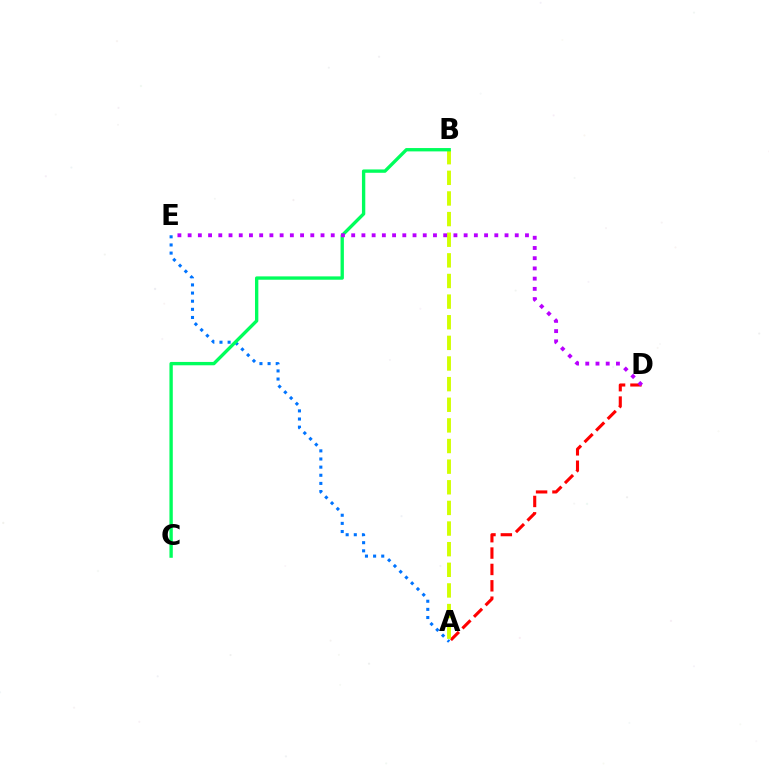{('A', 'D'): [{'color': '#ff0000', 'line_style': 'dashed', 'thickness': 2.22}], ('A', 'E'): [{'color': '#0074ff', 'line_style': 'dotted', 'thickness': 2.21}], ('A', 'B'): [{'color': '#d1ff00', 'line_style': 'dashed', 'thickness': 2.8}], ('B', 'C'): [{'color': '#00ff5c', 'line_style': 'solid', 'thickness': 2.41}], ('D', 'E'): [{'color': '#b900ff', 'line_style': 'dotted', 'thickness': 2.78}]}